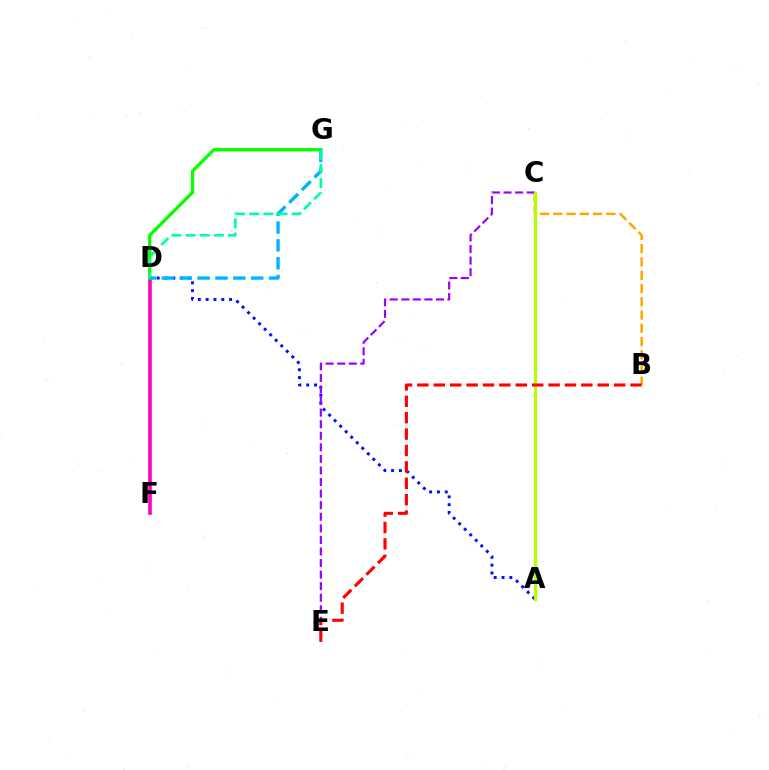{('A', 'D'): [{'color': '#0010ff', 'line_style': 'dotted', 'thickness': 2.12}], ('B', 'C'): [{'color': '#ffa500', 'line_style': 'dashed', 'thickness': 1.8}], ('C', 'E'): [{'color': '#9b00ff', 'line_style': 'dashed', 'thickness': 1.57}], ('D', 'F'): [{'color': '#ff00bd', 'line_style': 'solid', 'thickness': 2.61}], ('A', 'C'): [{'color': '#b3ff00', 'line_style': 'solid', 'thickness': 2.29}], ('B', 'E'): [{'color': '#ff0000', 'line_style': 'dashed', 'thickness': 2.23}], ('D', 'G'): [{'color': '#08ff00', 'line_style': 'solid', 'thickness': 2.39}, {'color': '#00b5ff', 'line_style': 'dashed', 'thickness': 2.43}, {'color': '#00ff9d', 'line_style': 'dashed', 'thickness': 1.92}]}